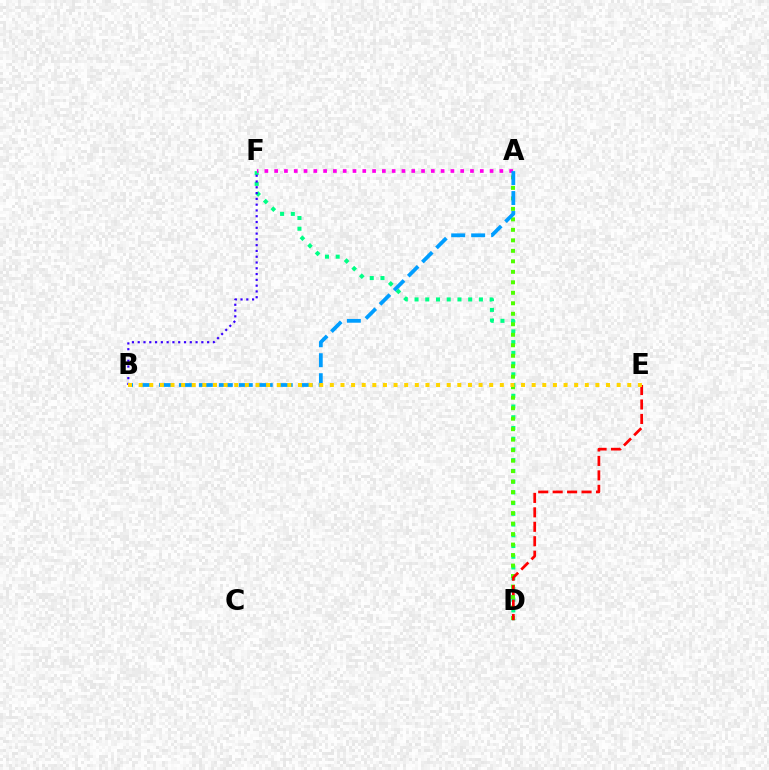{('D', 'F'): [{'color': '#00ff86', 'line_style': 'dotted', 'thickness': 2.92}], ('A', 'D'): [{'color': '#4fff00', 'line_style': 'dotted', 'thickness': 2.85}], ('D', 'E'): [{'color': '#ff0000', 'line_style': 'dashed', 'thickness': 1.96}], ('B', 'F'): [{'color': '#3700ff', 'line_style': 'dotted', 'thickness': 1.57}], ('A', 'F'): [{'color': '#ff00ed', 'line_style': 'dotted', 'thickness': 2.66}], ('A', 'B'): [{'color': '#009eff', 'line_style': 'dashed', 'thickness': 2.71}], ('B', 'E'): [{'color': '#ffd500', 'line_style': 'dotted', 'thickness': 2.89}]}